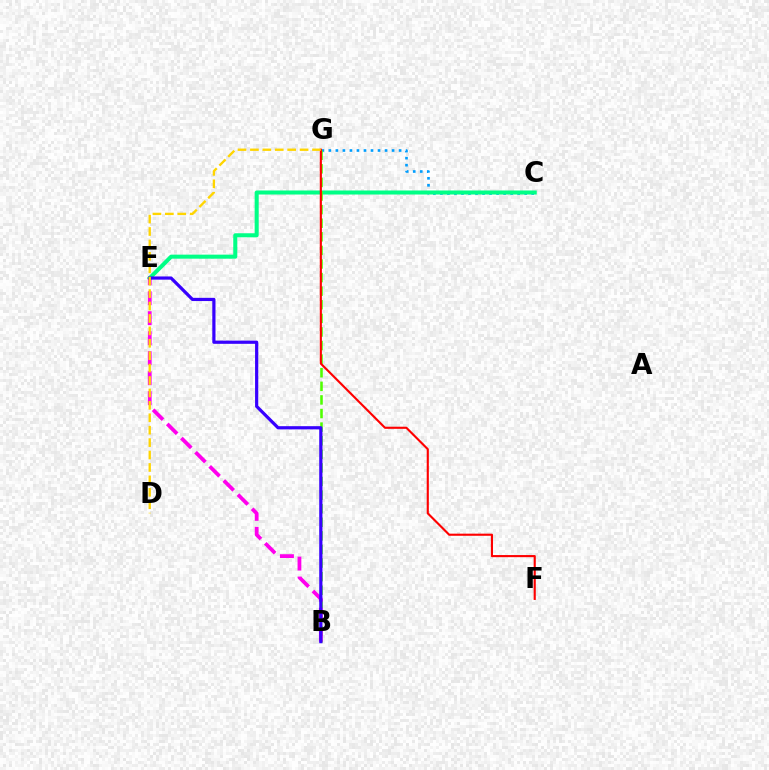{('C', 'G'): [{'color': '#009eff', 'line_style': 'dotted', 'thickness': 1.91}], ('C', 'E'): [{'color': '#00ff86', 'line_style': 'solid', 'thickness': 2.91}], ('B', 'G'): [{'color': '#4fff00', 'line_style': 'dashed', 'thickness': 1.85}], ('F', 'G'): [{'color': '#ff0000', 'line_style': 'solid', 'thickness': 1.53}], ('B', 'E'): [{'color': '#ff00ed', 'line_style': 'dashed', 'thickness': 2.72}, {'color': '#3700ff', 'line_style': 'solid', 'thickness': 2.31}], ('D', 'G'): [{'color': '#ffd500', 'line_style': 'dashed', 'thickness': 1.69}]}